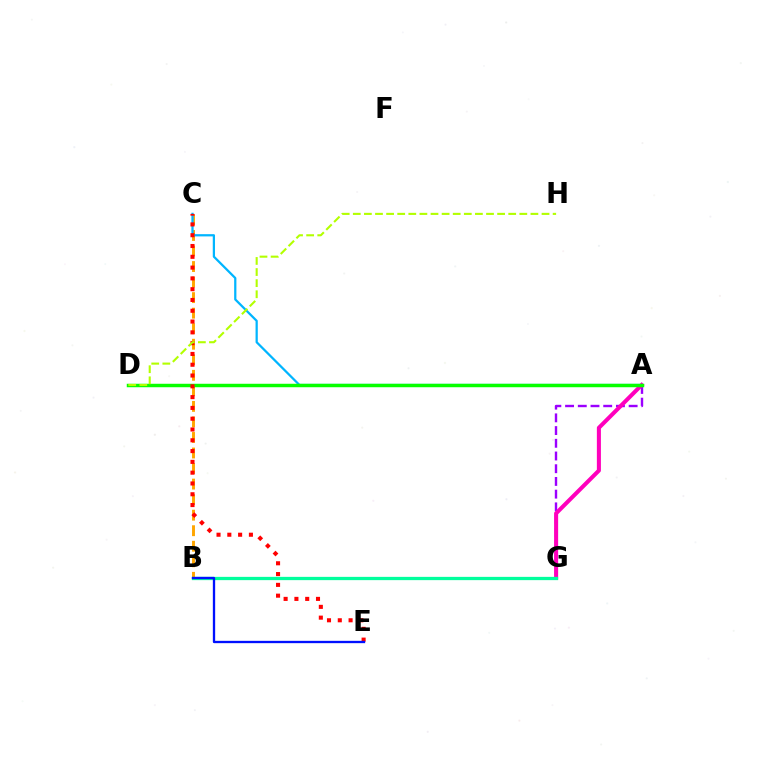{('A', 'G'): [{'color': '#9b00ff', 'line_style': 'dashed', 'thickness': 1.73}, {'color': '#ff00bd', 'line_style': 'solid', 'thickness': 2.92}], ('B', 'C'): [{'color': '#ffa500', 'line_style': 'dashed', 'thickness': 2.11}], ('A', 'C'): [{'color': '#00b5ff', 'line_style': 'solid', 'thickness': 1.61}], ('A', 'D'): [{'color': '#08ff00', 'line_style': 'solid', 'thickness': 2.49}], ('C', 'E'): [{'color': '#ff0000', 'line_style': 'dotted', 'thickness': 2.93}], ('B', 'G'): [{'color': '#00ff9d', 'line_style': 'solid', 'thickness': 2.36}], ('D', 'H'): [{'color': '#b3ff00', 'line_style': 'dashed', 'thickness': 1.51}], ('B', 'E'): [{'color': '#0010ff', 'line_style': 'solid', 'thickness': 1.67}]}